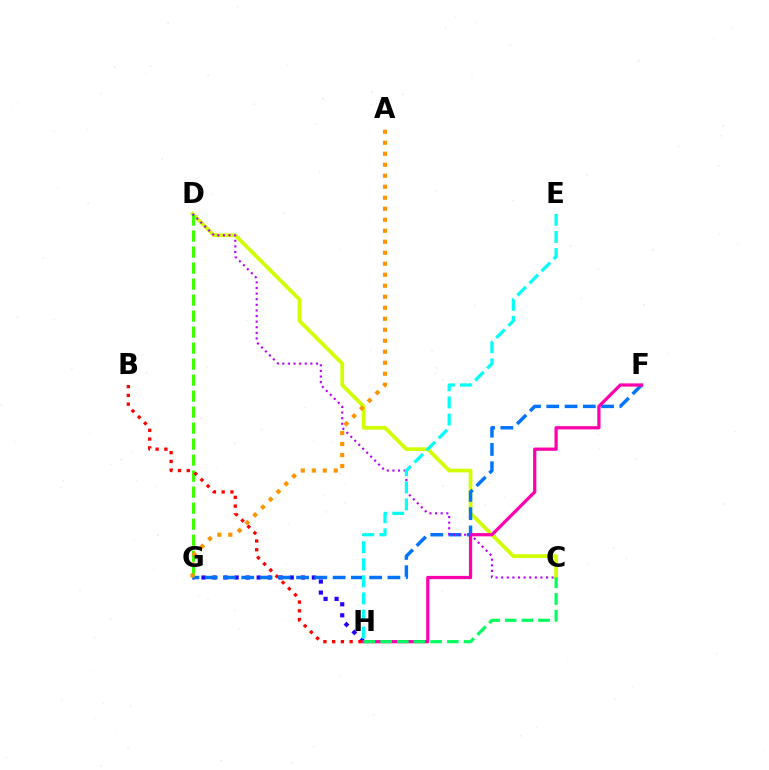{('C', 'D'): [{'color': '#d1ff00', 'line_style': 'solid', 'thickness': 2.69}, {'color': '#b900ff', 'line_style': 'dotted', 'thickness': 1.52}], ('G', 'H'): [{'color': '#2500ff', 'line_style': 'dotted', 'thickness': 3.0}], ('D', 'G'): [{'color': '#3dff00', 'line_style': 'dashed', 'thickness': 2.17}], ('B', 'H'): [{'color': '#ff0000', 'line_style': 'dotted', 'thickness': 2.38}], ('F', 'G'): [{'color': '#0074ff', 'line_style': 'dashed', 'thickness': 2.48}], ('F', 'H'): [{'color': '#ff00ac', 'line_style': 'solid', 'thickness': 2.33}], ('C', 'H'): [{'color': '#00ff5c', 'line_style': 'dashed', 'thickness': 2.27}], ('A', 'G'): [{'color': '#ff9400', 'line_style': 'dotted', 'thickness': 2.99}], ('E', 'H'): [{'color': '#00fff6', 'line_style': 'dashed', 'thickness': 2.32}]}